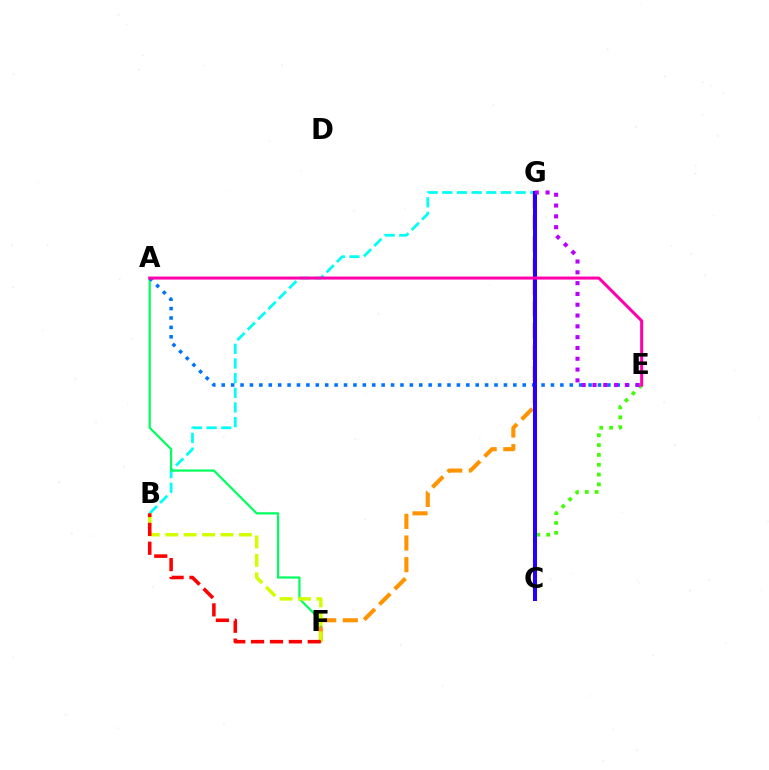{('B', 'G'): [{'color': '#00fff6', 'line_style': 'dashed', 'thickness': 1.99}], ('A', 'F'): [{'color': '#00ff5c', 'line_style': 'solid', 'thickness': 1.58}], ('A', 'E'): [{'color': '#0074ff', 'line_style': 'dotted', 'thickness': 2.56}, {'color': '#ff00ac', 'line_style': 'solid', 'thickness': 2.17}], ('F', 'G'): [{'color': '#ff9400', 'line_style': 'dashed', 'thickness': 2.94}], ('C', 'E'): [{'color': '#3dff00', 'line_style': 'dotted', 'thickness': 2.67}], ('C', 'G'): [{'color': '#2500ff', 'line_style': 'solid', 'thickness': 2.89}], ('B', 'F'): [{'color': '#d1ff00', 'line_style': 'dashed', 'thickness': 2.51}, {'color': '#ff0000', 'line_style': 'dashed', 'thickness': 2.56}], ('E', 'G'): [{'color': '#b900ff', 'line_style': 'dotted', 'thickness': 2.94}]}